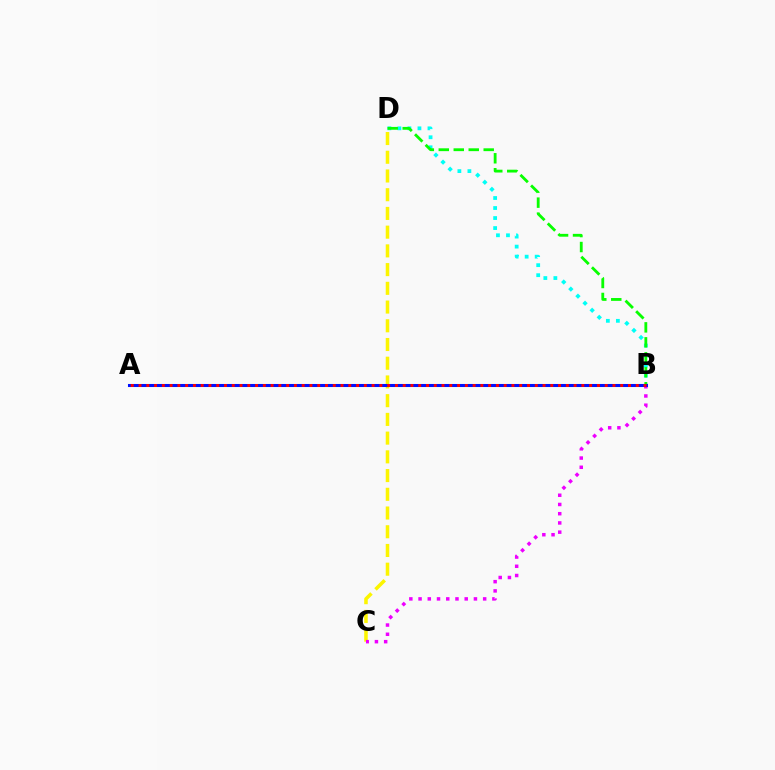{('B', 'D'): [{'color': '#00fff6', 'line_style': 'dotted', 'thickness': 2.72}, {'color': '#08ff00', 'line_style': 'dashed', 'thickness': 2.03}], ('C', 'D'): [{'color': '#fcf500', 'line_style': 'dashed', 'thickness': 2.54}], ('B', 'C'): [{'color': '#ee00ff', 'line_style': 'dotted', 'thickness': 2.51}], ('A', 'B'): [{'color': '#0010ff', 'line_style': 'solid', 'thickness': 2.2}, {'color': '#ff0000', 'line_style': 'dotted', 'thickness': 2.11}]}